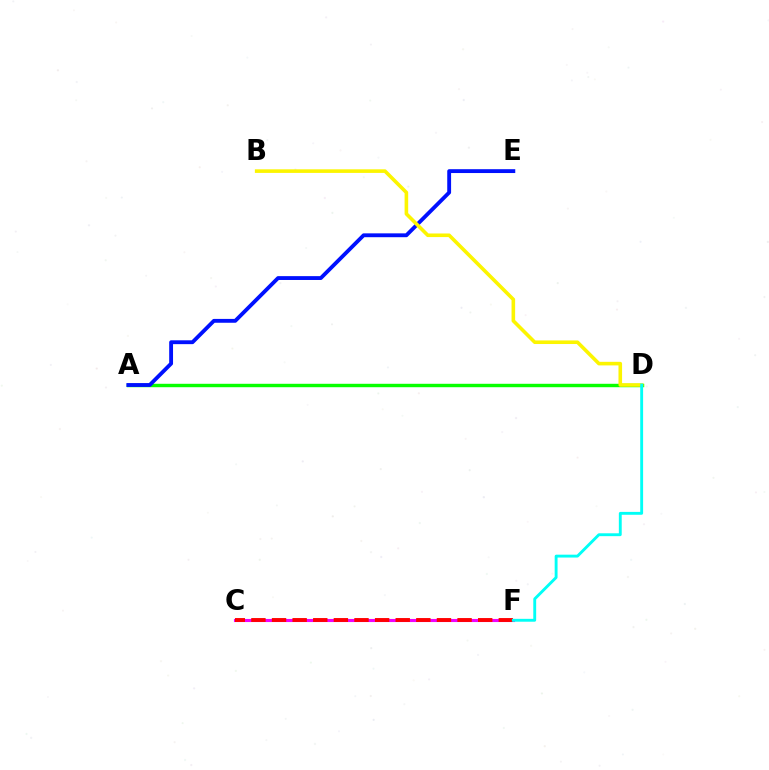{('C', 'F'): [{'color': '#ee00ff', 'line_style': 'solid', 'thickness': 2.23}, {'color': '#ff0000', 'line_style': 'dashed', 'thickness': 2.8}], ('A', 'D'): [{'color': '#08ff00', 'line_style': 'solid', 'thickness': 2.46}], ('A', 'E'): [{'color': '#0010ff', 'line_style': 'solid', 'thickness': 2.77}], ('B', 'D'): [{'color': '#fcf500', 'line_style': 'solid', 'thickness': 2.59}], ('D', 'F'): [{'color': '#00fff6', 'line_style': 'solid', 'thickness': 2.07}]}